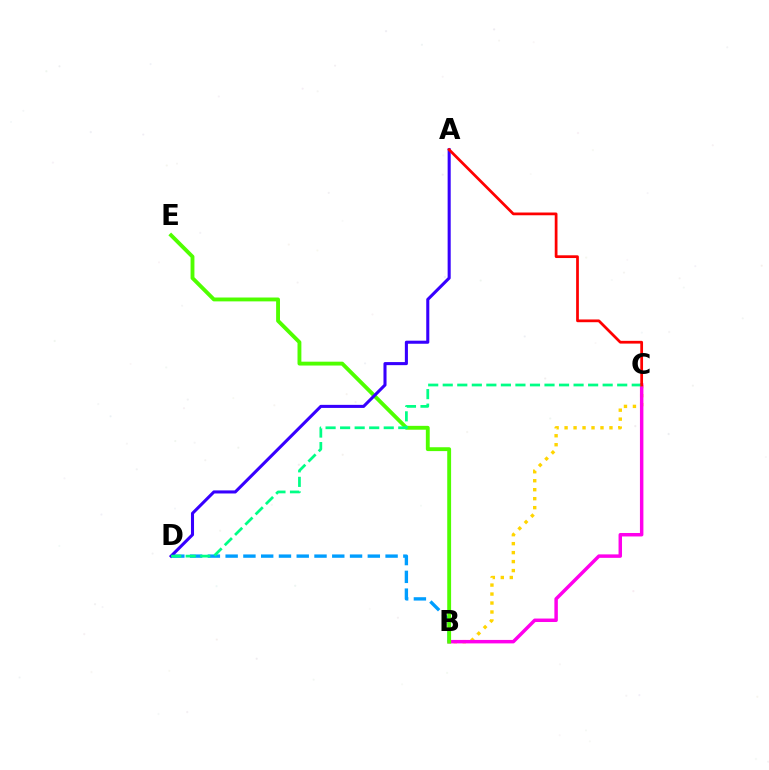{('B', 'C'): [{'color': '#ffd500', 'line_style': 'dotted', 'thickness': 2.44}, {'color': '#ff00ed', 'line_style': 'solid', 'thickness': 2.5}], ('B', 'D'): [{'color': '#009eff', 'line_style': 'dashed', 'thickness': 2.41}], ('B', 'E'): [{'color': '#4fff00', 'line_style': 'solid', 'thickness': 2.78}], ('A', 'D'): [{'color': '#3700ff', 'line_style': 'solid', 'thickness': 2.21}], ('C', 'D'): [{'color': '#00ff86', 'line_style': 'dashed', 'thickness': 1.98}], ('A', 'C'): [{'color': '#ff0000', 'line_style': 'solid', 'thickness': 1.98}]}